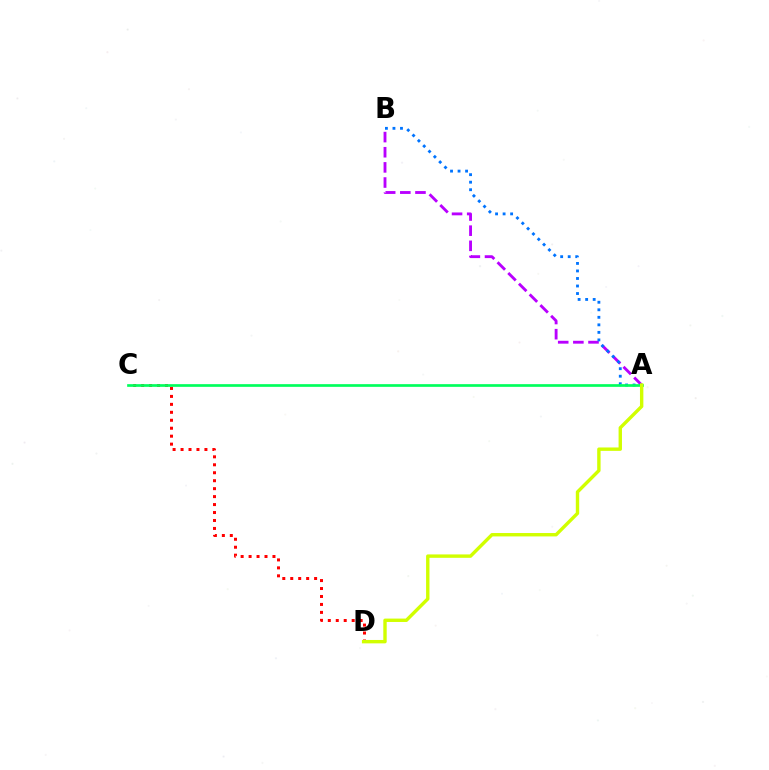{('A', 'B'): [{'color': '#b900ff', 'line_style': 'dashed', 'thickness': 2.06}, {'color': '#0074ff', 'line_style': 'dotted', 'thickness': 2.05}], ('C', 'D'): [{'color': '#ff0000', 'line_style': 'dotted', 'thickness': 2.16}], ('A', 'C'): [{'color': '#00ff5c', 'line_style': 'solid', 'thickness': 1.94}], ('A', 'D'): [{'color': '#d1ff00', 'line_style': 'solid', 'thickness': 2.44}]}